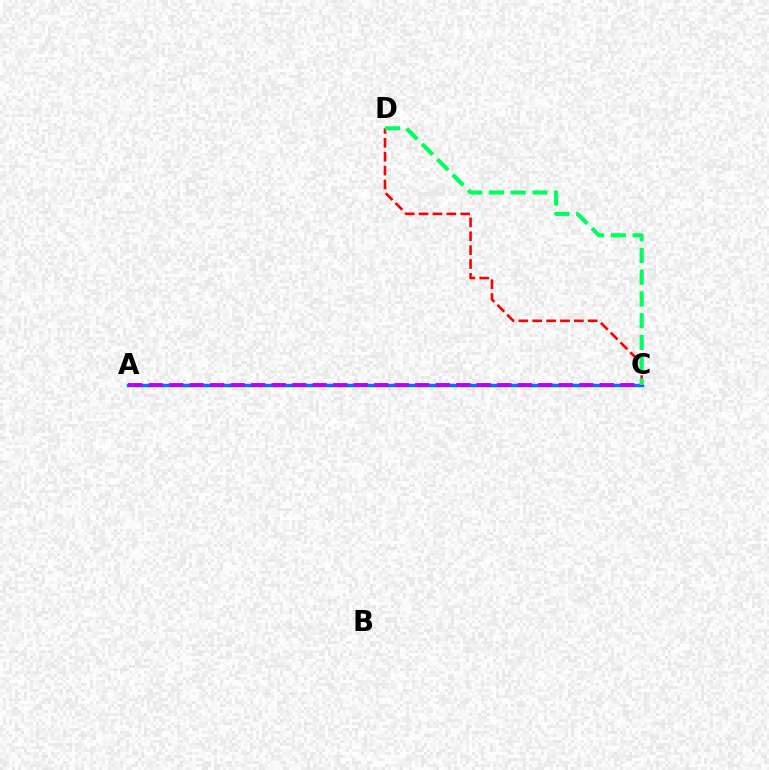{('A', 'C'): [{'color': '#d1ff00', 'line_style': 'dotted', 'thickness': 1.76}, {'color': '#0074ff', 'line_style': 'solid', 'thickness': 2.43}, {'color': '#b900ff', 'line_style': 'dashed', 'thickness': 2.79}], ('C', 'D'): [{'color': '#ff0000', 'line_style': 'dashed', 'thickness': 1.88}, {'color': '#00ff5c', 'line_style': 'dashed', 'thickness': 2.95}]}